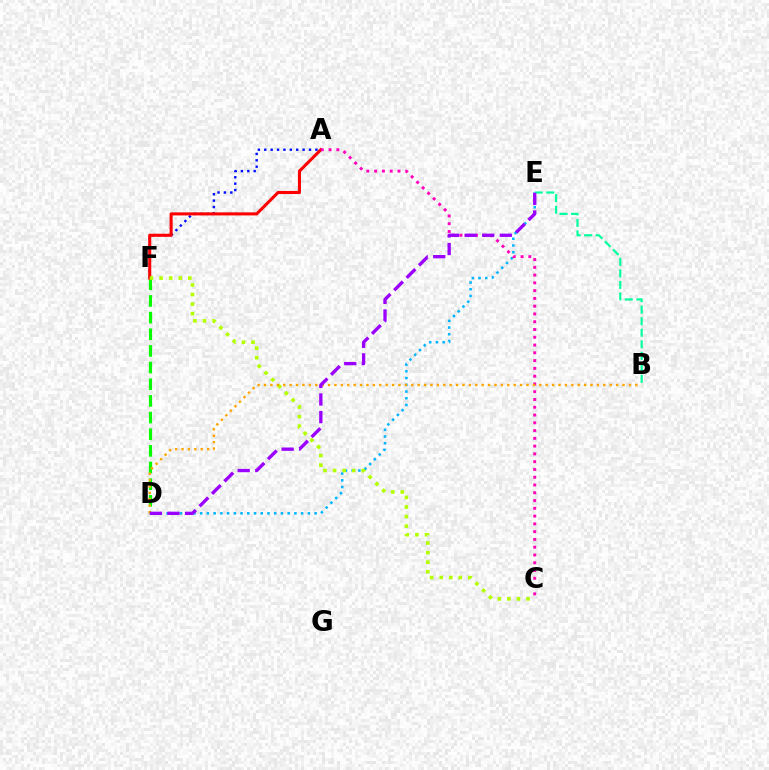{('D', 'E'): [{'color': '#00b5ff', 'line_style': 'dotted', 'thickness': 1.83}, {'color': '#9b00ff', 'line_style': 'dashed', 'thickness': 2.39}], ('B', 'E'): [{'color': '#00ff9d', 'line_style': 'dashed', 'thickness': 1.57}], ('D', 'F'): [{'color': '#08ff00', 'line_style': 'dashed', 'thickness': 2.26}], ('A', 'F'): [{'color': '#0010ff', 'line_style': 'dotted', 'thickness': 1.74}, {'color': '#ff0000', 'line_style': 'solid', 'thickness': 2.21}], ('A', 'C'): [{'color': '#ff00bd', 'line_style': 'dotted', 'thickness': 2.11}], ('C', 'F'): [{'color': '#b3ff00', 'line_style': 'dotted', 'thickness': 2.6}], ('B', 'D'): [{'color': '#ffa500', 'line_style': 'dotted', 'thickness': 1.74}]}